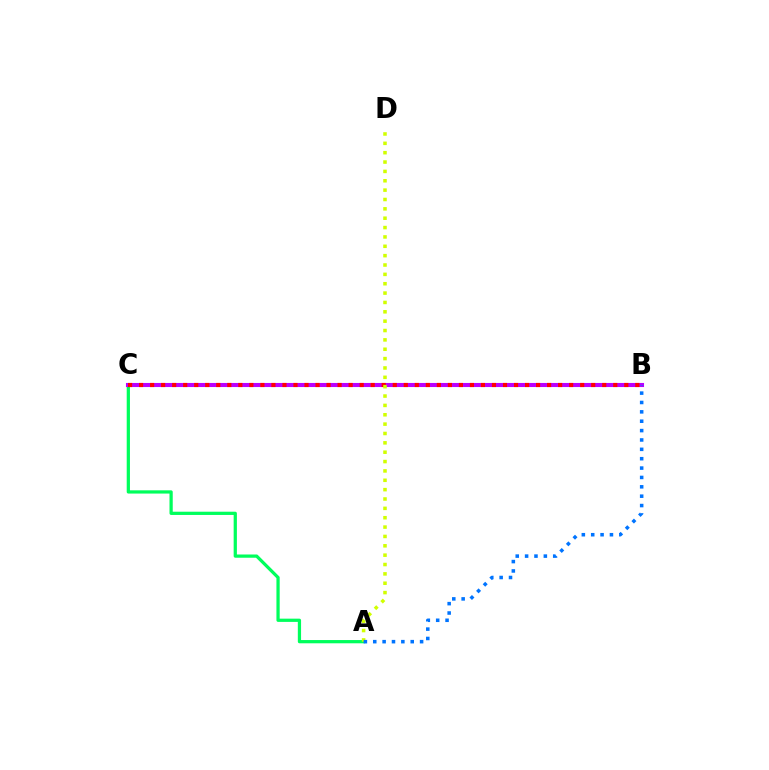{('A', 'C'): [{'color': '#00ff5c', 'line_style': 'solid', 'thickness': 2.33}], ('B', 'C'): [{'color': '#b900ff', 'line_style': 'solid', 'thickness': 2.93}, {'color': '#ff0000', 'line_style': 'dotted', 'thickness': 3.0}], ('A', 'D'): [{'color': '#d1ff00', 'line_style': 'dotted', 'thickness': 2.54}], ('A', 'B'): [{'color': '#0074ff', 'line_style': 'dotted', 'thickness': 2.55}]}